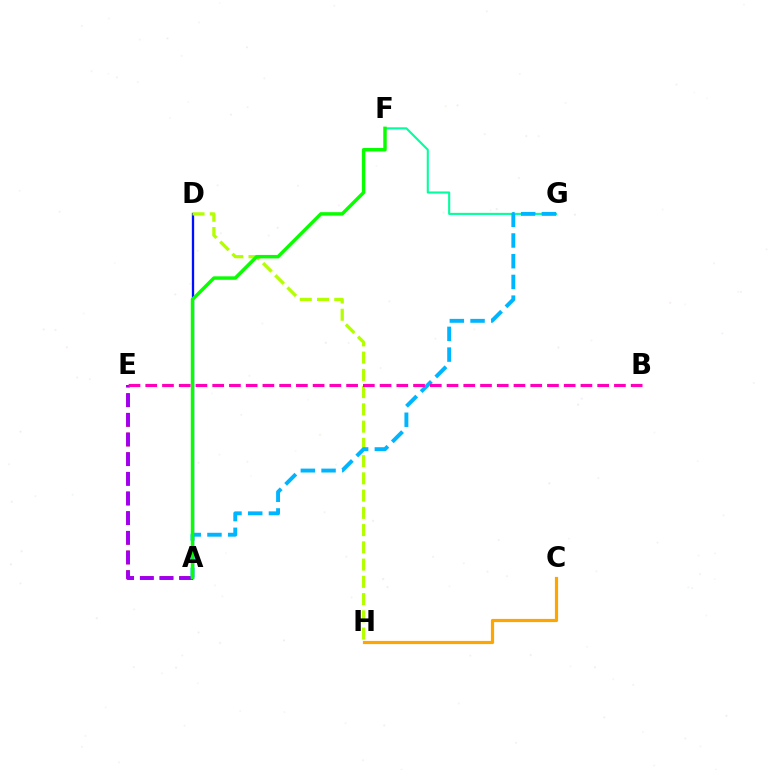{('A', 'D'): [{'color': '#0010ff', 'line_style': 'solid', 'thickness': 1.66}], ('C', 'H'): [{'color': '#ffa500', 'line_style': 'solid', 'thickness': 2.3}], ('A', 'E'): [{'color': '#ff0000', 'line_style': 'dashed', 'thickness': 2.67}, {'color': '#9b00ff', 'line_style': 'dashed', 'thickness': 2.67}], ('D', 'H'): [{'color': '#b3ff00', 'line_style': 'dashed', 'thickness': 2.34}], ('F', 'G'): [{'color': '#00ff9d', 'line_style': 'solid', 'thickness': 1.5}], ('A', 'G'): [{'color': '#00b5ff', 'line_style': 'dashed', 'thickness': 2.81}], ('A', 'F'): [{'color': '#08ff00', 'line_style': 'solid', 'thickness': 2.48}], ('B', 'E'): [{'color': '#ff00bd', 'line_style': 'dashed', 'thickness': 2.27}]}